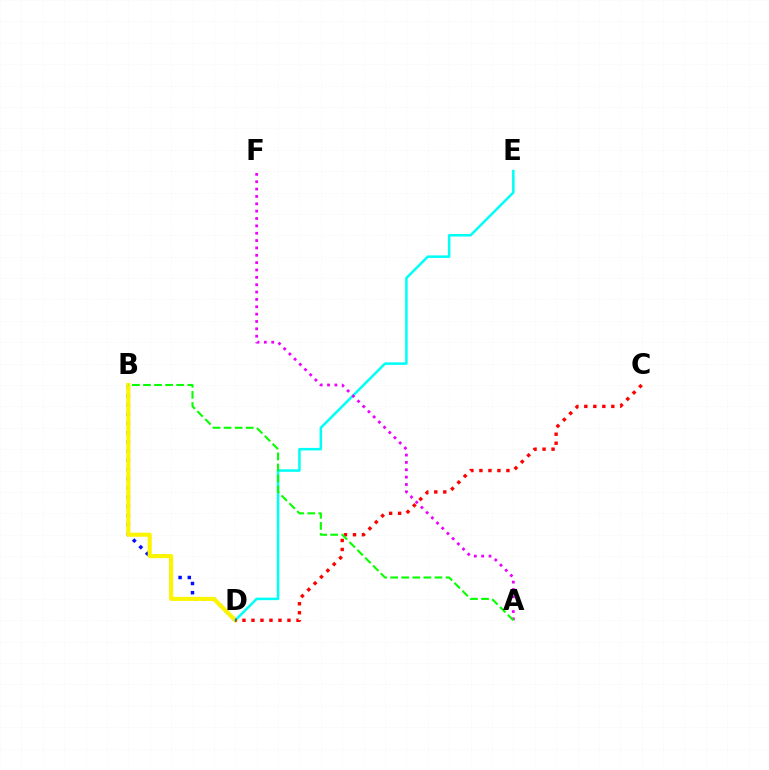{('B', 'D'): [{'color': '#0010ff', 'line_style': 'dotted', 'thickness': 2.5}, {'color': '#fcf500', 'line_style': 'solid', 'thickness': 2.95}], ('D', 'E'): [{'color': '#00fff6', 'line_style': 'solid', 'thickness': 1.82}], ('C', 'D'): [{'color': '#ff0000', 'line_style': 'dotted', 'thickness': 2.45}], ('A', 'F'): [{'color': '#ee00ff', 'line_style': 'dotted', 'thickness': 2.0}], ('A', 'B'): [{'color': '#08ff00', 'line_style': 'dashed', 'thickness': 1.51}]}